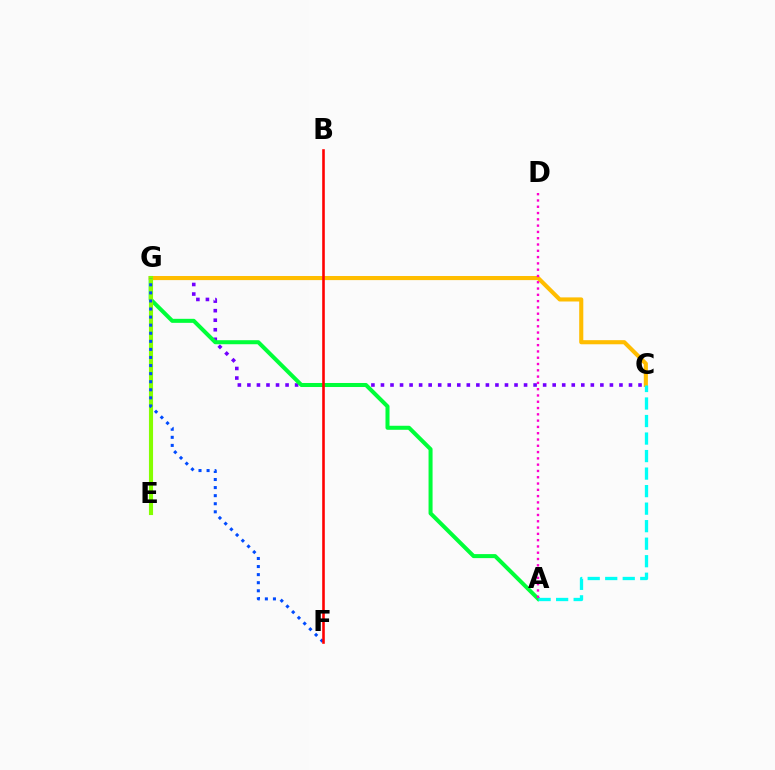{('C', 'G'): [{'color': '#7200ff', 'line_style': 'dotted', 'thickness': 2.59}, {'color': '#ffbd00', 'line_style': 'solid', 'thickness': 2.95}], ('A', 'G'): [{'color': '#00ff39', 'line_style': 'solid', 'thickness': 2.89}], ('E', 'G'): [{'color': '#84ff00', 'line_style': 'solid', 'thickness': 2.97}], ('A', 'C'): [{'color': '#00fff6', 'line_style': 'dashed', 'thickness': 2.38}], ('A', 'D'): [{'color': '#ff00cf', 'line_style': 'dotted', 'thickness': 1.71}], ('F', 'G'): [{'color': '#004bff', 'line_style': 'dotted', 'thickness': 2.19}], ('B', 'F'): [{'color': '#ff0000', 'line_style': 'solid', 'thickness': 1.87}]}